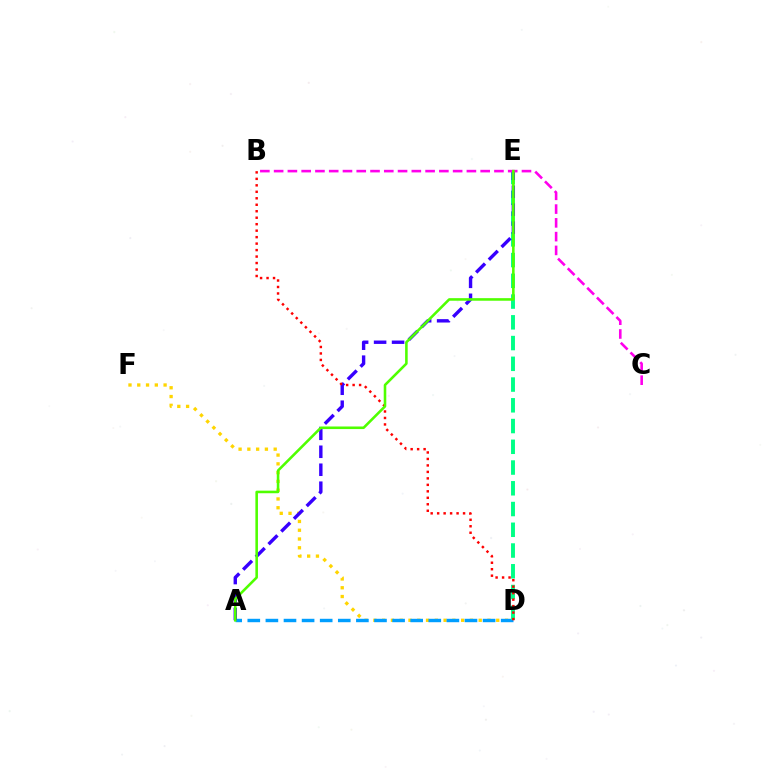{('D', 'F'): [{'color': '#ffd500', 'line_style': 'dotted', 'thickness': 2.38}], ('A', 'D'): [{'color': '#009eff', 'line_style': 'dashed', 'thickness': 2.46}], ('D', 'E'): [{'color': '#00ff86', 'line_style': 'dashed', 'thickness': 2.82}], ('A', 'E'): [{'color': '#3700ff', 'line_style': 'dashed', 'thickness': 2.44}, {'color': '#4fff00', 'line_style': 'solid', 'thickness': 1.86}], ('B', 'D'): [{'color': '#ff0000', 'line_style': 'dotted', 'thickness': 1.76}], ('B', 'C'): [{'color': '#ff00ed', 'line_style': 'dashed', 'thickness': 1.87}]}